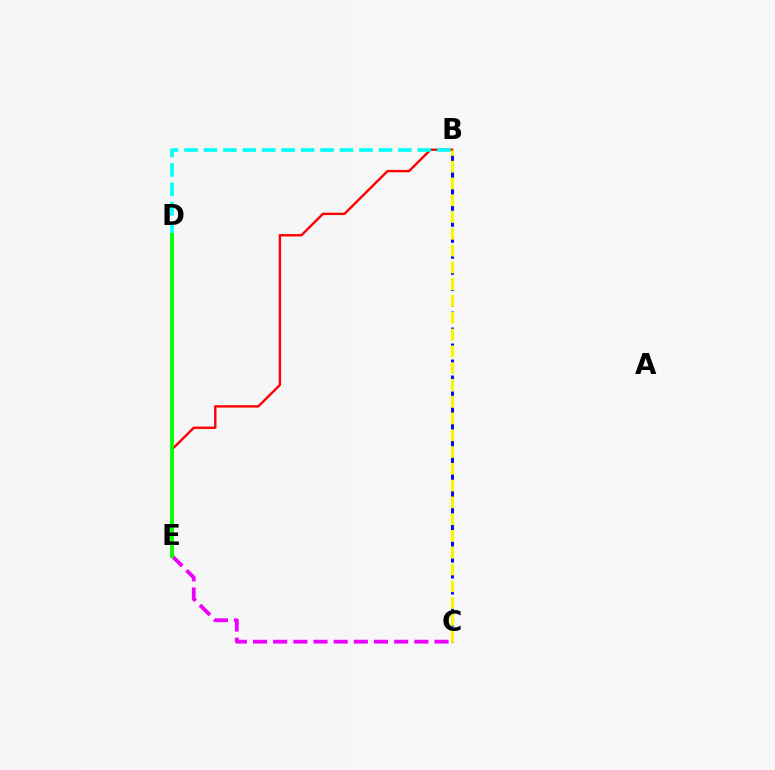{('B', 'E'): [{'color': '#ff0000', 'line_style': 'solid', 'thickness': 1.71}], ('B', 'D'): [{'color': '#00fff6', 'line_style': 'dashed', 'thickness': 2.64}], ('B', 'C'): [{'color': '#0010ff', 'line_style': 'dashed', 'thickness': 2.17}, {'color': '#fcf500', 'line_style': 'dashed', 'thickness': 2.28}], ('C', 'E'): [{'color': '#ee00ff', 'line_style': 'dashed', 'thickness': 2.74}], ('D', 'E'): [{'color': '#08ff00', 'line_style': 'solid', 'thickness': 2.78}]}